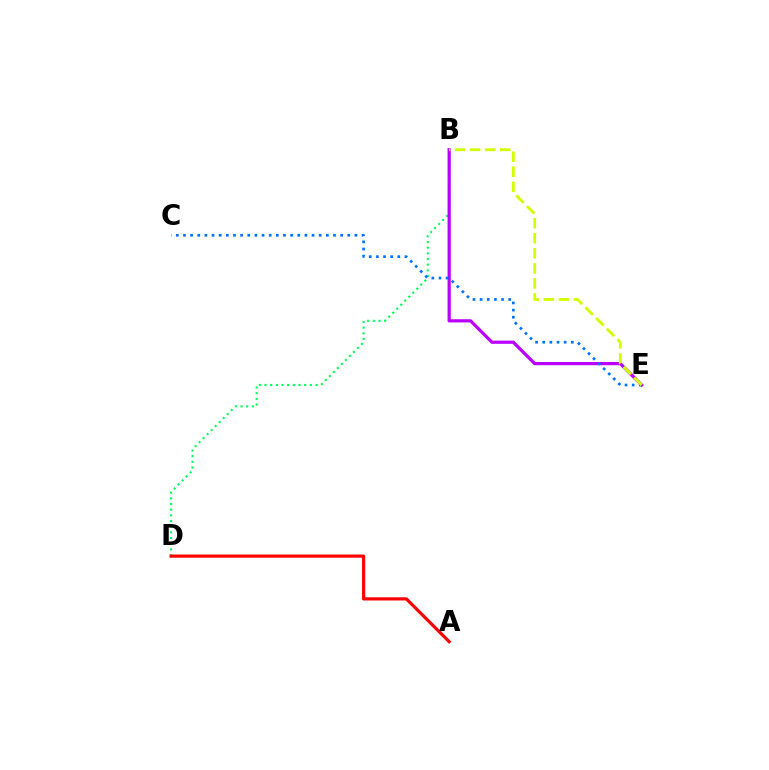{('B', 'D'): [{'color': '#00ff5c', 'line_style': 'dotted', 'thickness': 1.54}], ('B', 'E'): [{'color': '#b900ff', 'line_style': 'solid', 'thickness': 2.31}, {'color': '#d1ff00', 'line_style': 'dashed', 'thickness': 2.05}], ('C', 'E'): [{'color': '#0074ff', 'line_style': 'dotted', 'thickness': 1.94}], ('A', 'D'): [{'color': '#ff0000', 'line_style': 'solid', 'thickness': 2.29}]}